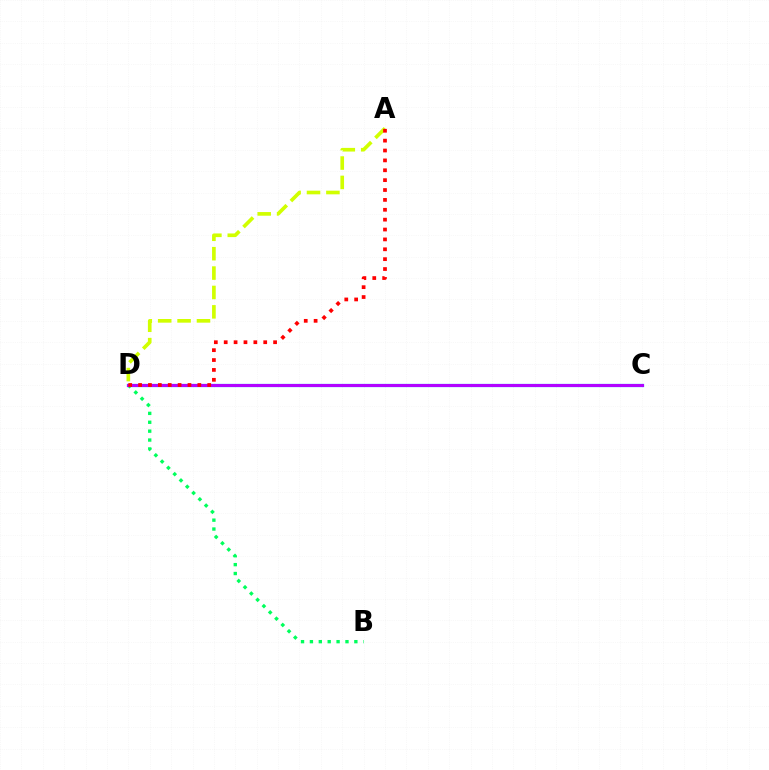{('B', 'D'): [{'color': '#00ff5c', 'line_style': 'dotted', 'thickness': 2.42}], ('C', 'D'): [{'color': '#0074ff', 'line_style': 'solid', 'thickness': 2.33}, {'color': '#b900ff', 'line_style': 'solid', 'thickness': 2.08}], ('A', 'D'): [{'color': '#d1ff00', 'line_style': 'dashed', 'thickness': 2.63}, {'color': '#ff0000', 'line_style': 'dotted', 'thickness': 2.68}]}